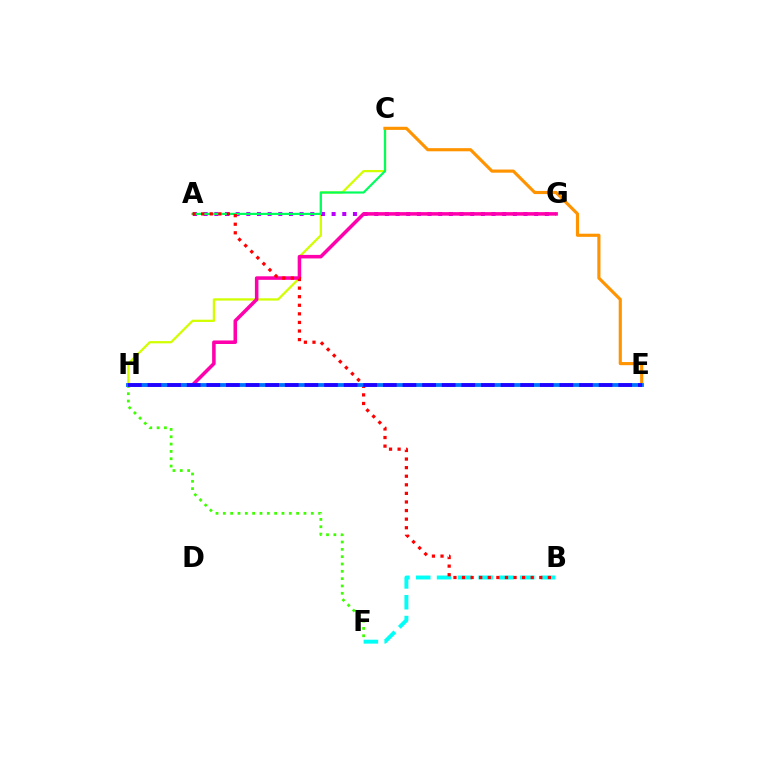{('C', 'H'): [{'color': '#d1ff00', 'line_style': 'solid', 'thickness': 1.63}], ('A', 'G'): [{'color': '#b900ff', 'line_style': 'dotted', 'thickness': 2.9}], ('B', 'F'): [{'color': '#00fff6', 'line_style': 'dashed', 'thickness': 2.83}], ('G', 'H'): [{'color': '#ff00ac', 'line_style': 'solid', 'thickness': 2.55}], ('F', 'H'): [{'color': '#3dff00', 'line_style': 'dotted', 'thickness': 1.99}], ('A', 'C'): [{'color': '#00ff5c', 'line_style': 'solid', 'thickness': 1.57}], ('C', 'E'): [{'color': '#ff9400', 'line_style': 'solid', 'thickness': 2.26}], ('A', 'B'): [{'color': '#ff0000', 'line_style': 'dotted', 'thickness': 2.33}], ('E', 'H'): [{'color': '#0074ff', 'line_style': 'solid', 'thickness': 2.75}, {'color': '#2500ff', 'line_style': 'dashed', 'thickness': 2.66}]}